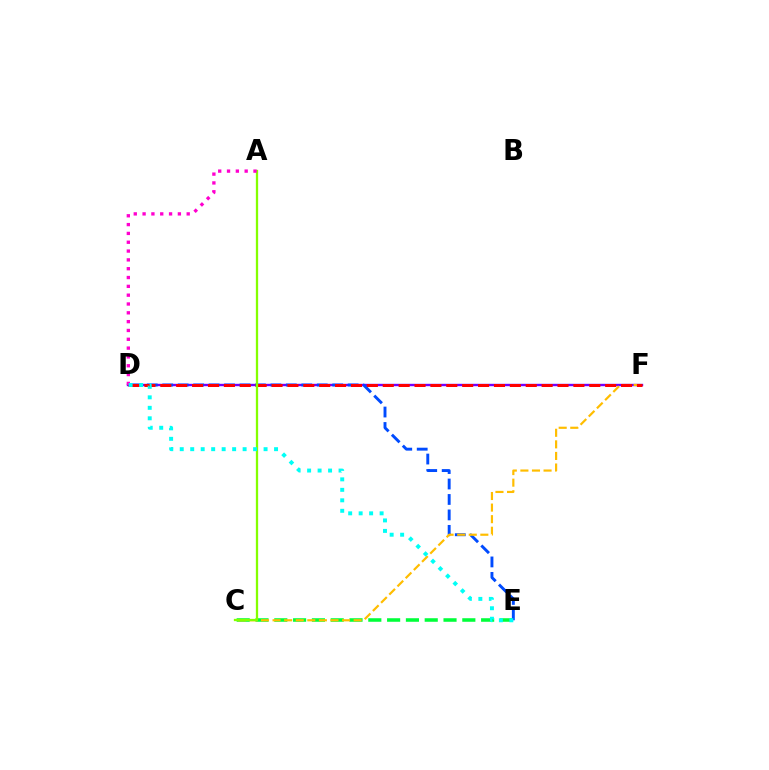{('C', 'E'): [{'color': '#00ff39', 'line_style': 'dashed', 'thickness': 2.55}], ('D', 'F'): [{'color': '#7200ff', 'line_style': 'solid', 'thickness': 1.72}, {'color': '#ff0000', 'line_style': 'dashed', 'thickness': 2.16}], ('D', 'E'): [{'color': '#004bff', 'line_style': 'dashed', 'thickness': 2.1}, {'color': '#00fff6', 'line_style': 'dotted', 'thickness': 2.85}], ('C', 'F'): [{'color': '#ffbd00', 'line_style': 'dashed', 'thickness': 1.57}], ('A', 'C'): [{'color': '#84ff00', 'line_style': 'solid', 'thickness': 1.65}], ('A', 'D'): [{'color': '#ff00cf', 'line_style': 'dotted', 'thickness': 2.4}]}